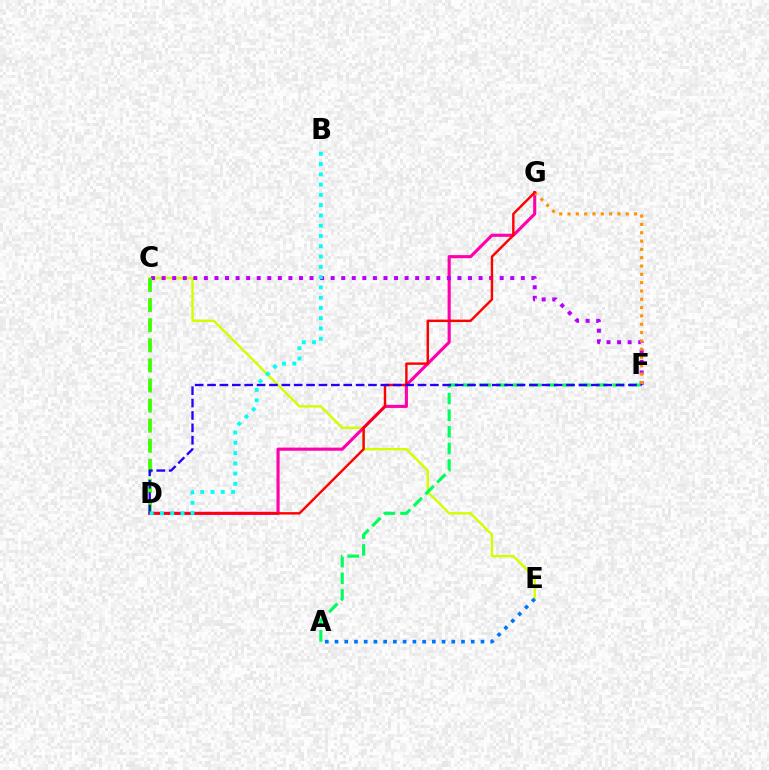{('C', 'E'): [{'color': '#d1ff00', 'line_style': 'solid', 'thickness': 1.73}], ('D', 'G'): [{'color': '#ff00ac', 'line_style': 'solid', 'thickness': 2.25}, {'color': '#ff0000', 'line_style': 'solid', 'thickness': 1.74}], ('A', 'E'): [{'color': '#0074ff', 'line_style': 'dotted', 'thickness': 2.64}], ('C', 'F'): [{'color': '#b900ff', 'line_style': 'dotted', 'thickness': 2.87}], ('A', 'F'): [{'color': '#00ff5c', 'line_style': 'dashed', 'thickness': 2.26}], ('F', 'G'): [{'color': '#ff9400', 'line_style': 'dotted', 'thickness': 2.26}], ('C', 'D'): [{'color': '#3dff00', 'line_style': 'dashed', 'thickness': 2.73}], ('D', 'F'): [{'color': '#2500ff', 'line_style': 'dashed', 'thickness': 1.68}], ('B', 'D'): [{'color': '#00fff6', 'line_style': 'dotted', 'thickness': 2.79}]}